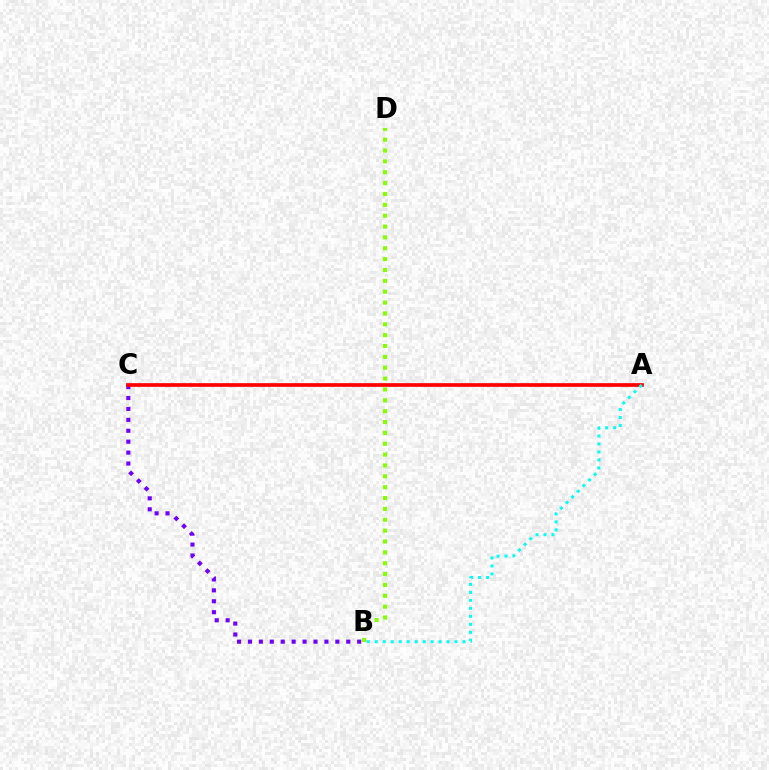{('B', 'C'): [{'color': '#7200ff', 'line_style': 'dotted', 'thickness': 2.97}], ('B', 'D'): [{'color': '#84ff00', 'line_style': 'dotted', 'thickness': 2.95}], ('A', 'C'): [{'color': '#ff0000', 'line_style': 'solid', 'thickness': 2.66}], ('A', 'B'): [{'color': '#00fff6', 'line_style': 'dotted', 'thickness': 2.17}]}